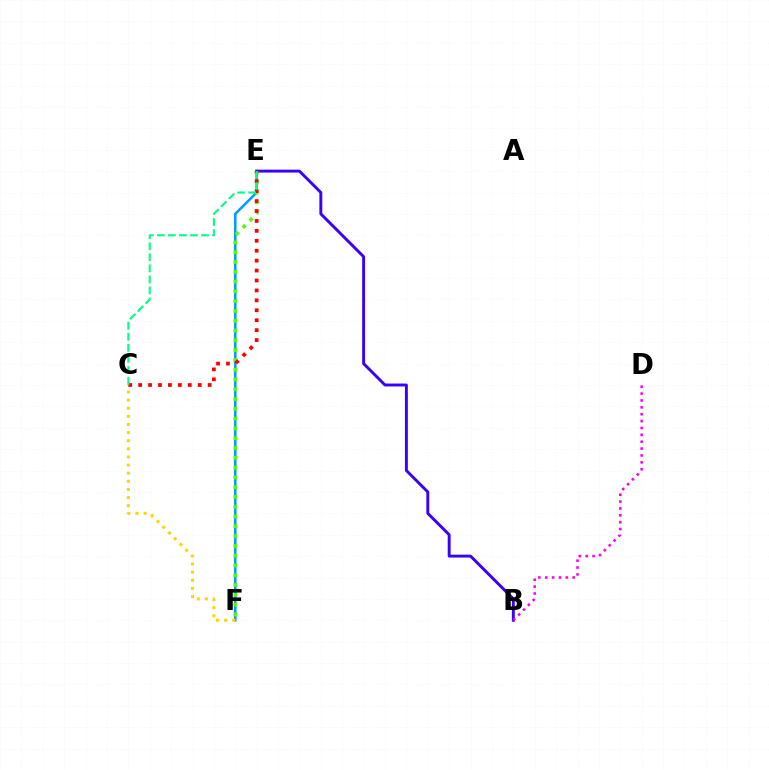{('E', 'F'): [{'color': '#009eff', 'line_style': 'solid', 'thickness': 1.84}, {'color': '#4fff00', 'line_style': 'dotted', 'thickness': 2.66}], ('C', 'F'): [{'color': '#ffd500', 'line_style': 'dotted', 'thickness': 2.21}], ('B', 'E'): [{'color': '#3700ff', 'line_style': 'solid', 'thickness': 2.09}], ('C', 'E'): [{'color': '#ff0000', 'line_style': 'dotted', 'thickness': 2.7}, {'color': '#00ff86', 'line_style': 'dashed', 'thickness': 1.5}], ('B', 'D'): [{'color': '#ff00ed', 'line_style': 'dotted', 'thickness': 1.87}]}